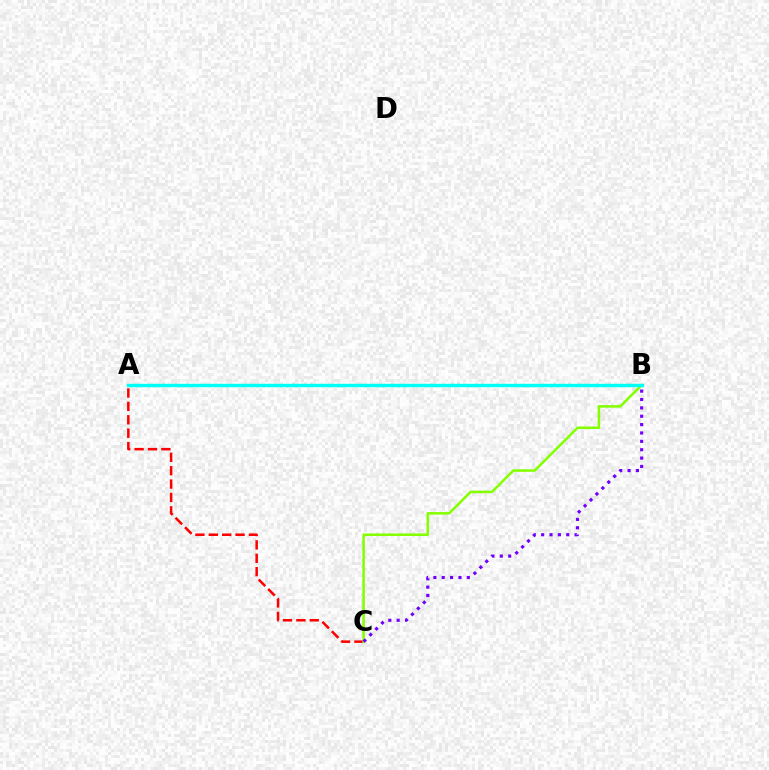{('A', 'C'): [{'color': '#ff0000', 'line_style': 'dashed', 'thickness': 1.82}], ('B', 'C'): [{'color': '#84ff00', 'line_style': 'solid', 'thickness': 1.82}, {'color': '#7200ff', 'line_style': 'dotted', 'thickness': 2.27}], ('A', 'B'): [{'color': '#00fff6', 'line_style': 'solid', 'thickness': 2.45}]}